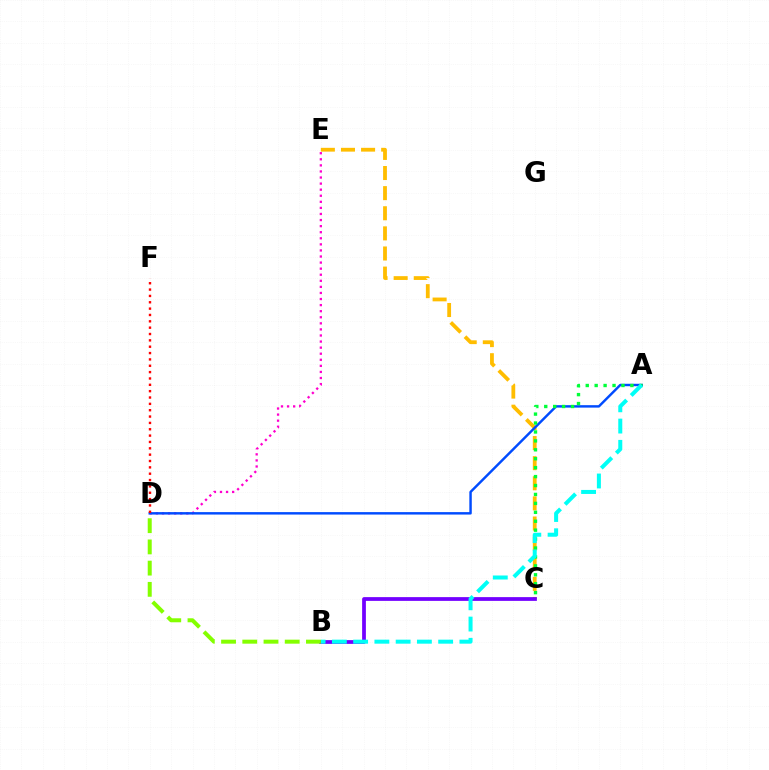{('D', 'E'): [{'color': '#ff00cf', 'line_style': 'dotted', 'thickness': 1.65}], ('C', 'E'): [{'color': '#ffbd00', 'line_style': 'dashed', 'thickness': 2.73}], ('B', 'C'): [{'color': '#7200ff', 'line_style': 'solid', 'thickness': 2.7}], ('A', 'D'): [{'color': '#004bff', 'line_style': 'solid', 'thickness': 1.76}], ('A', 'C'): [{'color': '#00ff39', 'line_style': 'dotted', 'thickness': 2.43}], ('D', 'F'): [{'color': '#ff0000', 'line_style': 'dotted', 'thickness': 1.73}], ('A', 'B'): [{'color': '#00fff6', 'line_style': 'dashed', 'thickness': 2.89}], ('B', 'D'): [{'color': '#84ff00', 'line_style': 'dashed', 'thickness': 2.88}]}